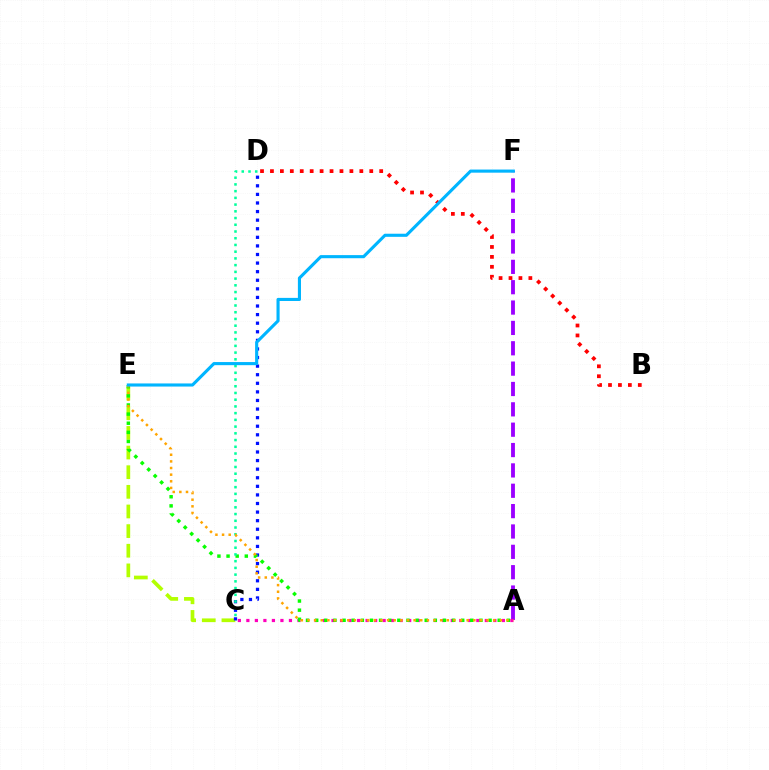{('A', 'F'): [{'color': '#9b00ff', 'line_style': 'dashed', 'thickness': 2.77}], ('A', 'C'): [{'color': '#ff00bd', 'line_style': 'dotted', 'thickness': 2.31}], ('C', 'E'): [{'color': '#b3ff00', 'line_style': 'dashed', 'thickness': 2.67}], ('B', 'D'): [{'color': '#ff0000', 'line_style': 'dotted', 'thickness': 2.7}], ('C', 'D'): [{'color': '#0010ff', 'line_style': 'dotted', 'thickness': 2.33}, {'color': '#00ff9d', 'line_style': 'dotted', 'thickness': 1.83}], ('A', 'E'): [{'color': '#08ff00', 'line_style': 'dotted', 'thickness': 2.48}, {'color': '#ffa500', 'line_style': 'dotted', 'thickness': 1.8}], ('E', 'F'): [{'color': '#00b5ff', 'line_style': 'solid', 'thickness': 2.24}]}